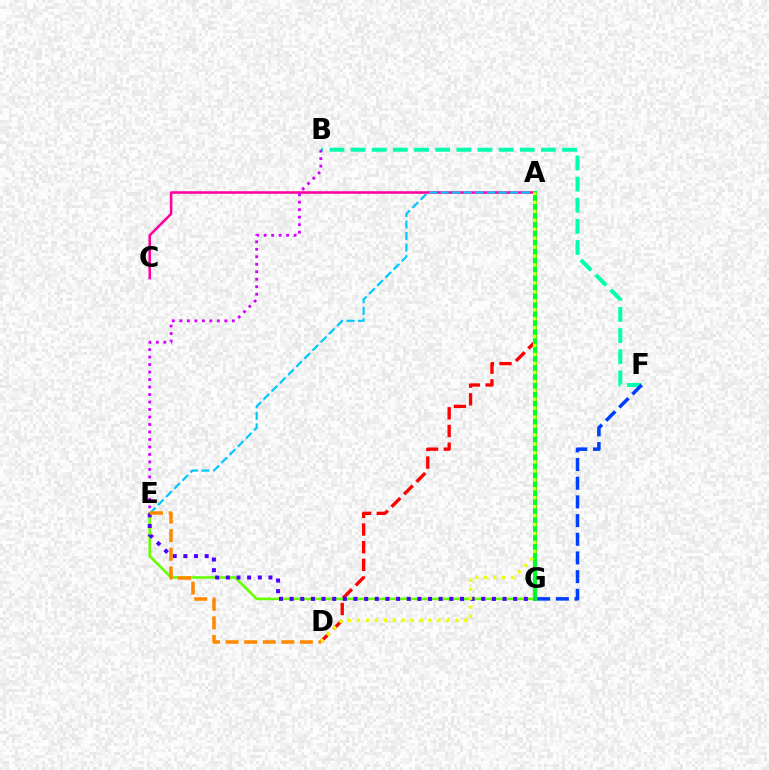{('A', 'D'): [{'color': '#ff0000', 'line_style': 'dashed', 'thickness': 2.4}, {'color': '#eeff00', 'line_style': 'dotted', 'thickness': 2.43}], ('B', 'F'): [{'color': '#00ffaf', 'line_style': 'dashed', 'thickness': 2.87}], ('A', 'C'): [{'color': '#ff00a0', 'line_style': 'solid', 'thickness': 1.83}], ('E', 'G'): [{'color': '#66ff00', 'line_style': 'solid', 'thickness': 1.88}, {'color': '#4f00ff', 'line_style': 'dotted', 'thickness': 2.89}], ('A', 'E'): [{'color': '#00c7ff', 'line_style': 'dashed', 'thickness': 1.57}], ('A', 'G'): [{'color': '#00ff27', 'line_style': 'solid', 'thickness': 2.94}], ('F', 'G'): [{'color': '#003fff', 'line_style': 'dashed', 'thickness': 2.54}], ('B', 'E'): [{'color': '#d600ff', 'line_style': 'dotted', 'thickness': 2.03}], ('D', 'E'): [{'color': '#ff8800', 'line_style': 'dashed', 'thickness': 2.53}]}